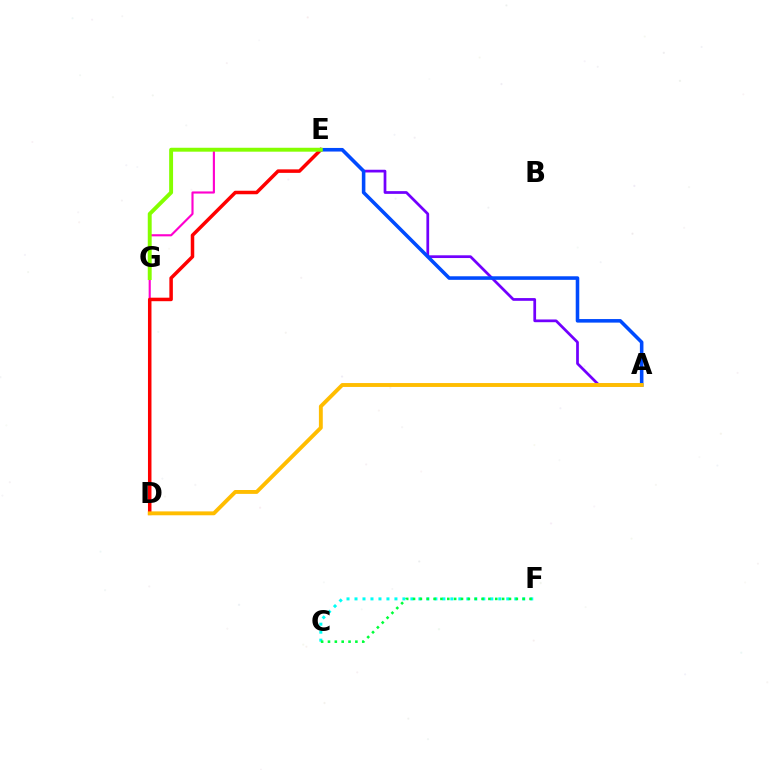{('A', 'E'): [{'color': '#7200ff', 'line_style': 'solid', 'thickness': 1.97}, {'color': '#004bff', 'line_style': 'solid', 'thickness': 2.56}], ('D', 'E'): [{'color': '#ff00cf', 'line_style': 'solid', 'thickness': 1.54}, {'color': '#ff0000', 'line_style': 'solid', 'thickness': 2.52}], ('C', 'F'): [{'color': '#00fff6', 'line_style': 'dotted', 'thickness': 2.17}, {'color': '#00ff39', 'line_style': 'dotted', 'thickness': 1.86}], ('A', 'D'): [{'color': '#ffbd00', 'line_style': 'solid', 'thickness': 2.79}], ('E', 'G'): [{'color': '#84ff00', 'line_style': 'solid', 'thickness': 2.82}]}